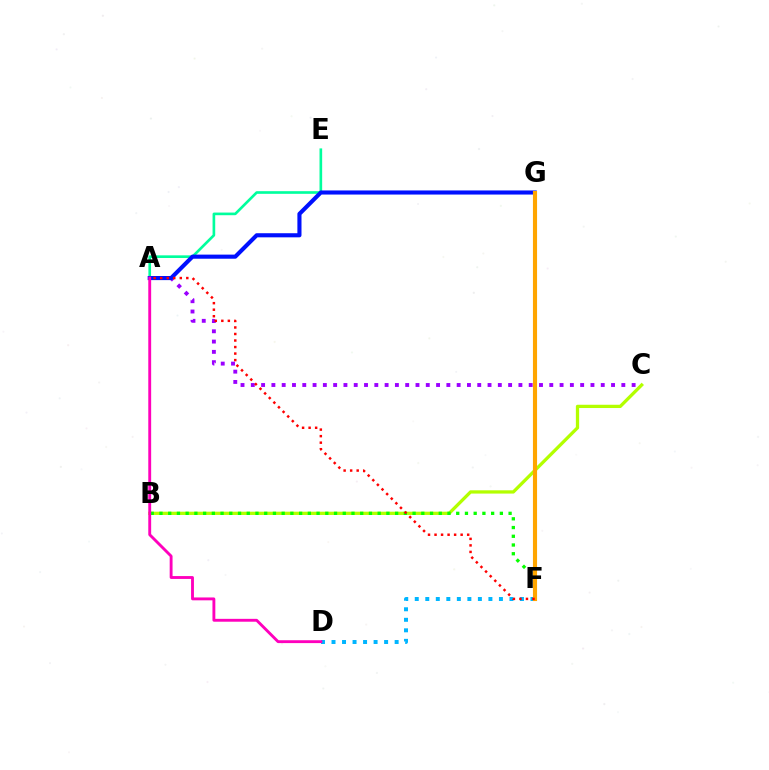{('B', 'C'): [{'color': '#b3ff00', 'line_style': 'solid', 'thickness': 2.36}], ('B', 'F'): [{'color': '#08ff00', 'line_style': 'dotted', 'thickness': 2.37}], ('A', 'C'): [{'color': '#9b00ff', 'line_style': 'dotted', 'thickness': 2.8}], ('A', 'E'): [{'color': '#00ff9d', 'line_style': 'solid', 'thickness': 1.91}], ('D', 'F'): [{'color': '#00b5ff', 'line_style': 'dotted', 'thickness': 2.86}], ('A', 'G'): [{'color': '#0010ff', 'line_style': 'solid', 'thickness': 2.96}], ('F', 'G'): [{'color': '#ffa500', 'line_style': 'solid', 'thickness': 2.97}], ('A', 'F'): [{'color': '#ff0000', 'line_style': 'dotted', 'thickness': 1.77}], ('A', 'D'): [{'color': '#ff00bd', 'line_style': 'solid', 'thickness': 2.07}]}